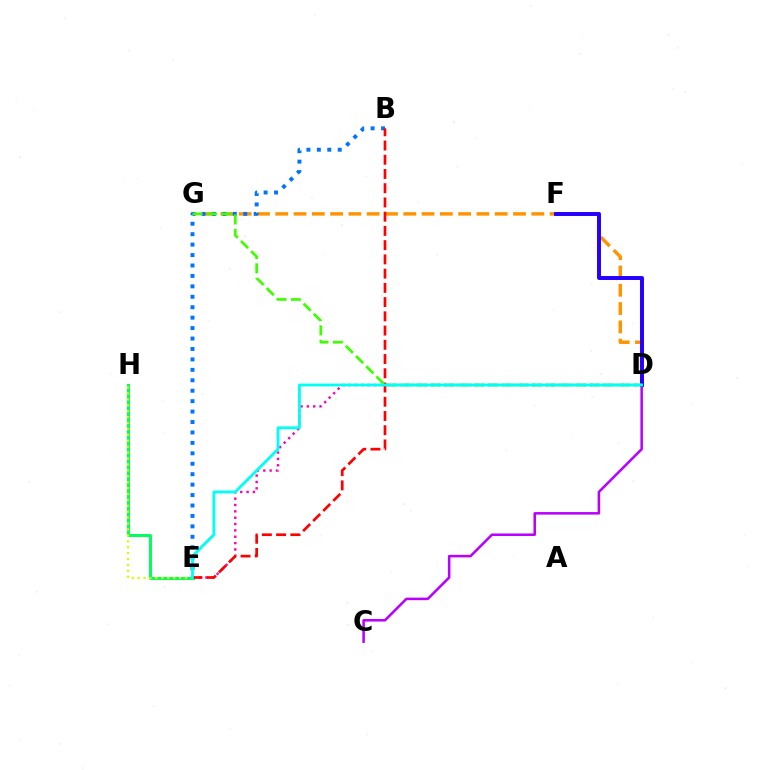{('D', 'G'): [{'color': '#ff9400', 'line_style': 'dashed', 'thickness': 2.48}, {'color': '#3dff00', 'line_style': 'dashed', 'thickness': 1.96}], ('C', 'D'): [{'color': '#b900ff', 'line_style': 'solid', 'thickness': 1.82}], ('E', 'H'): [{'color': '#00ff5c', 'line_style': 'solid', 'thickness': 2.14}, {'color': '#d1ff00', 'line_style': 'dotted', 'thickness': 1.61}], ('D', 'E'): [{'color': '#ff00ac', 'line_style': 'dotted', 'thickness': 1.72}, {'color': '#00fff6', 'line_style': 'solid', 'thickness': 2.03}], ('B', 'E'): [{'color': '#0074ff', 'line_style': 'dotted', 'thickness': 2.84}, {'color': '#ff0000', 'line_style': 'dashed', 'thickness': 1.93}], ('D', 'F'): [{'color': '#2500ff', 'line_style': 'solid', 'thickness': 2.85}]}